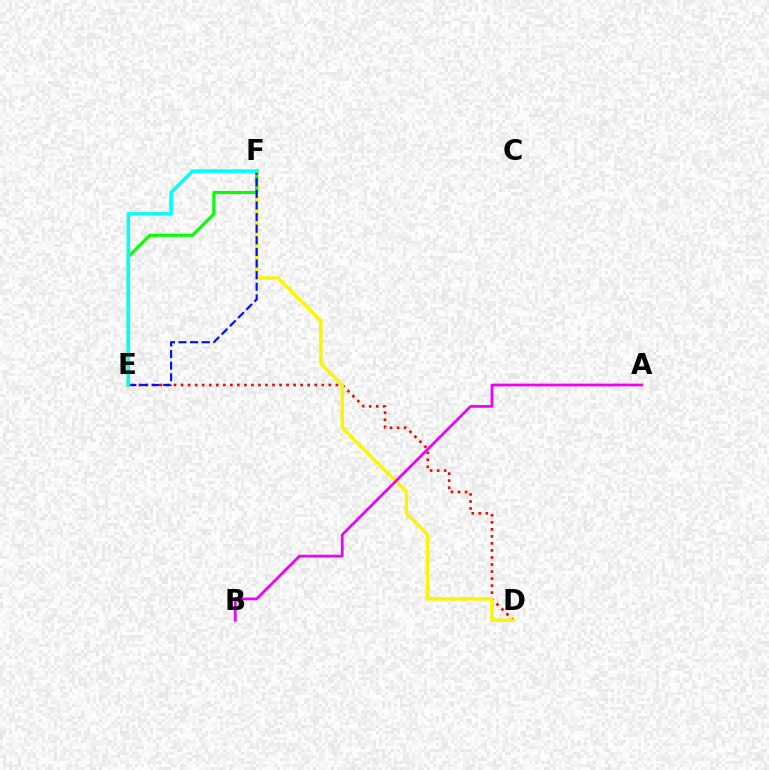{('D', 'E'): [{'color': '#ff0000', 'line_style': 'dotted', 'thickness': 1.91}], ('D', 'F'): [{'color': '#fcf500', 'line_style': 'solid', 'thickness': 2.46}], ('E', 'F'): [{'color': '#08ff00', 'line_style': 'solid', 'thickness': 2.25}, {'color': '#0010ff', 'line_style': 'dashed', 'thickness': 1.58}, {'color': '#00fff6', 'line_style': 'solid', 'thickness': 2.54}], ('A', 'B'): [{'color': '#ee00ff', 'line_style': 'solid', 'thickness': 1.98}]}